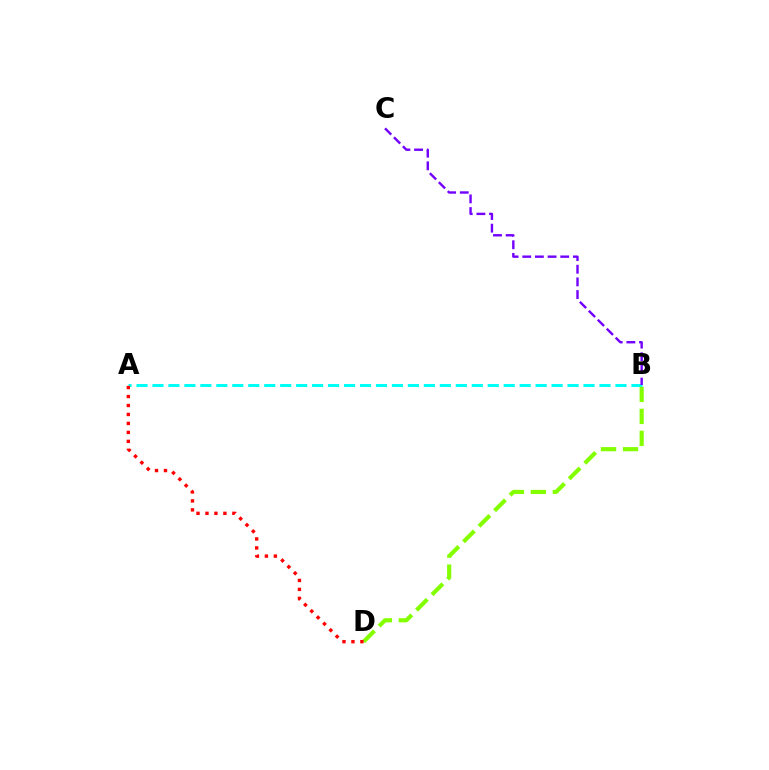{('A', 'B'): [{'color': '#00fff6', 'line_style': 'dashed', 'thickness': 2.17}], ('B', 'D'): [{'color': '#84ff00', 'line_style': 'dashed', 'thickness': 2.98}], ('B', 'C'): [{'color': '#7200ff', 'line_style': 'dashed', 'thickness': 1.72}], ('A', 'D'): [{'color': '#ff0000', 'line_style': 'dotted', 'thickness': 2.44}]}